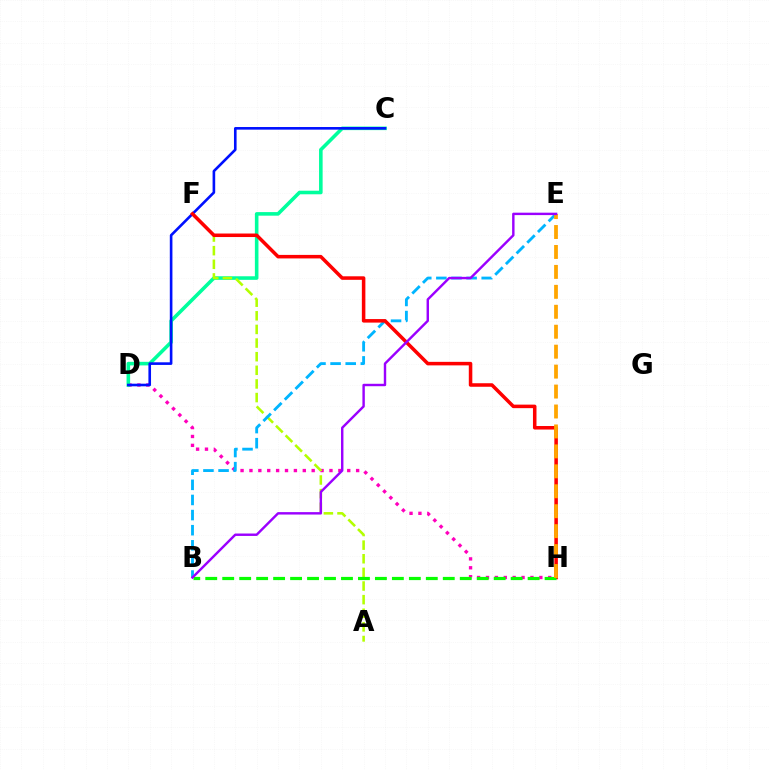{('D', 'H'): [{'color': '#ff00bd', 'line_style': 'dotted', 'thickness': 2.42}], ('C', 'D'): [{'color': '#00ff9d', 'line_style': 'solid', 'thickness': 2.58}, {'color': '#0010ff', 'line_style': 'solid', 'thickness': 1.89}], ('A', 'F'): [{'color': '#b3ff00', 'line_style': 'dashed', 'thickness': 1.85}], ('B', 'E'): [{'color': '#00b5ff', 'line_style': 'dashed', 'thickness': 2.05}, {'color': '#9b00ff', 'line_style': 'solid', 'thickness': 1.74}], ('F', 'H'): [{'color': '#ff0000', 'line_style': 'solid', 'thickness': 2.54}], ('B', 'H'): [{'color': '#08ff00', 'line_style': 'dashed', 'thickness': 2.3}], ('E', 'H'): [{'color': '#ffa500', 'line_style': 'dashed', 'thickness': 2.71}]}